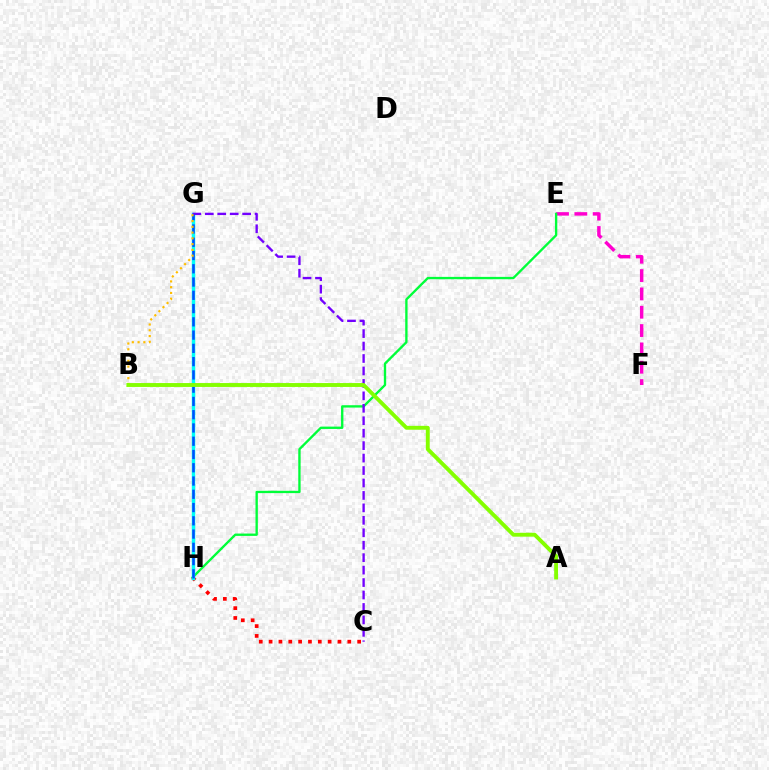{('C', 'H'): [{'color': '#ff0000', 'line_style': 'dotted', 'thickness': 2.67}], ('E', 'F'): [{'color': '#ff00cf', 'line_style': 'dashed', 'thickness': 2.49}], ('E', 'H'): [{'color': '#00ff39', 'line_style': 'solid', 'thickness': 1.69}], ('G', 'H'): [{'color': '#00fff6', 'line_style': 'solid', 'thickness': 2.48}, {'color': '#004bff', 'line_style': 'dashed', 'thickness': 1.8}], ('C', 'G'): [{'color': '#7200ff', 'line_style': 'dashed', 'thickness': 1.69}], ('B', 'G'): [{'color': '#ffbd00', 'line_style': 'dotted', 'thickness': 1.57}], ('A', 'B'): [{'color': '#84ff00', 'line_style': 'solid', 'thickness': 2.8}]}